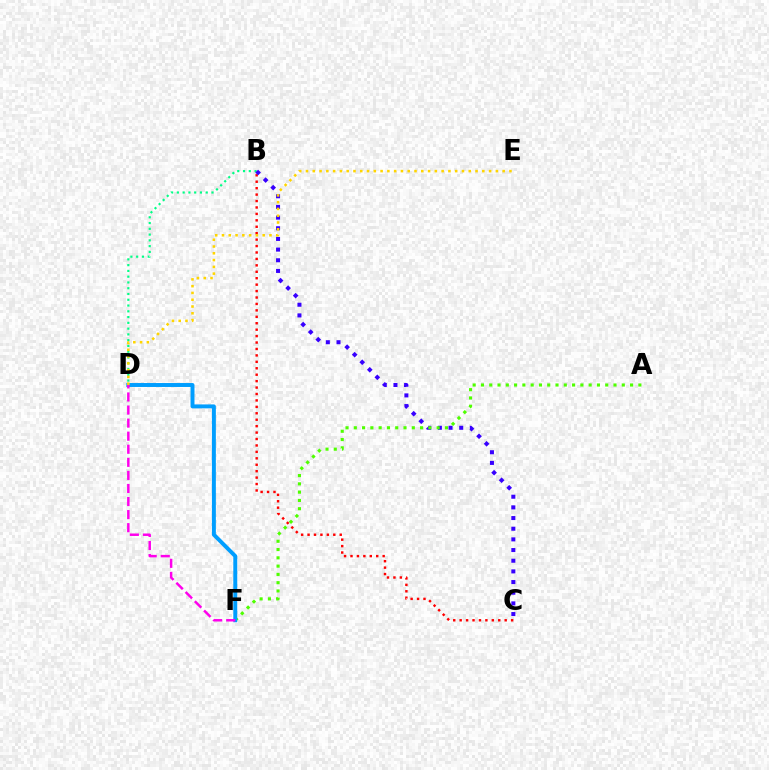{('B', 'C'): [{'color': '#ff0000', 'line_style': 'dotted', 'thickness': 1.75}, {'color': '#3700ff', 'line_style': 'dotted', 'thickness': 2.9}], ('B', 'D'): [{'color': '#00ff86', 'line_style': 'dotted', 'thickness': 1.57}], ('A', 'F'): [{'color': '#4fff00', 'line_style': 'dotted', 'thickness': 2.25}], ('D', 'F'): [{'color': '#009eff', 'line_style': 'solid', 'thickness': 2.84}, {'color': '#ff00ed', 'line_style': 'dashed', 'thickness': 1.78}], ('D', 'E'): [{'color': '#ffd500', 'line_style': 'dotted', 'thickness': 1.84}]}